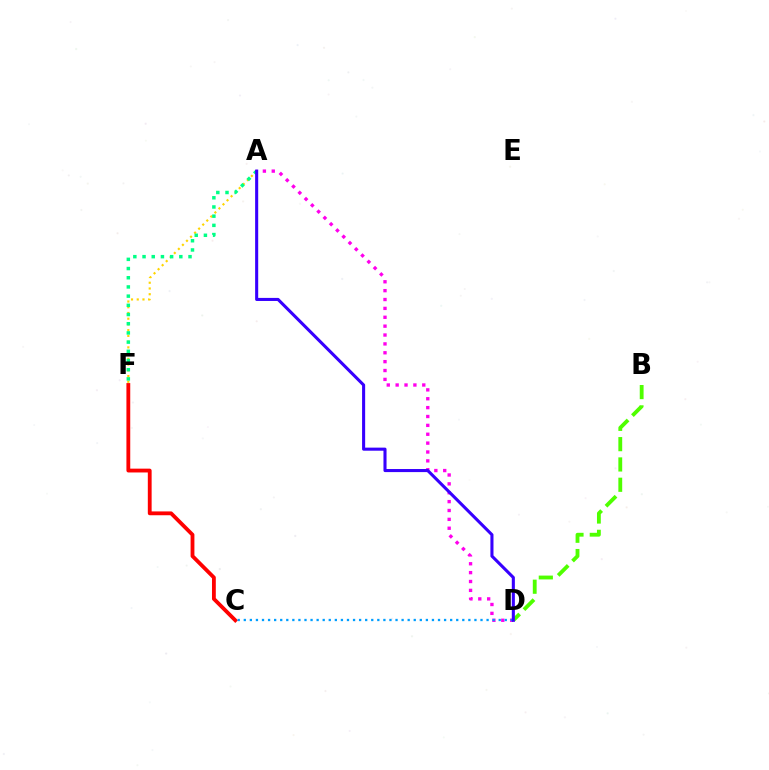{('B', 'D'): [{'color': '#4fff00', 'line_style': 'dashed', 'thickness': 2.76}], ('C', 'F'): [{'color': '#ff0000', 'line_style': 'solid', 'thickness': 2.75}], ('A', 'F'): [{'color': '#ffd500', 'line_style': 'dotted', 'thickness': 1.56}, {'color': '#00ff86', 'line_style': 'dotted', 'thickness': 2.5}], ('A', 'D'): [{'color': '#ff00ed', 'line_style': 'dotted', 'thickness': 2.41}, {'color': '#3700ff', 'line_style': 'solid', 'thickness': 2.21}], ('C', 'D'): [{'color': '#009eff', 'line_style': 'dotted', 'thickness': 1.65}]}